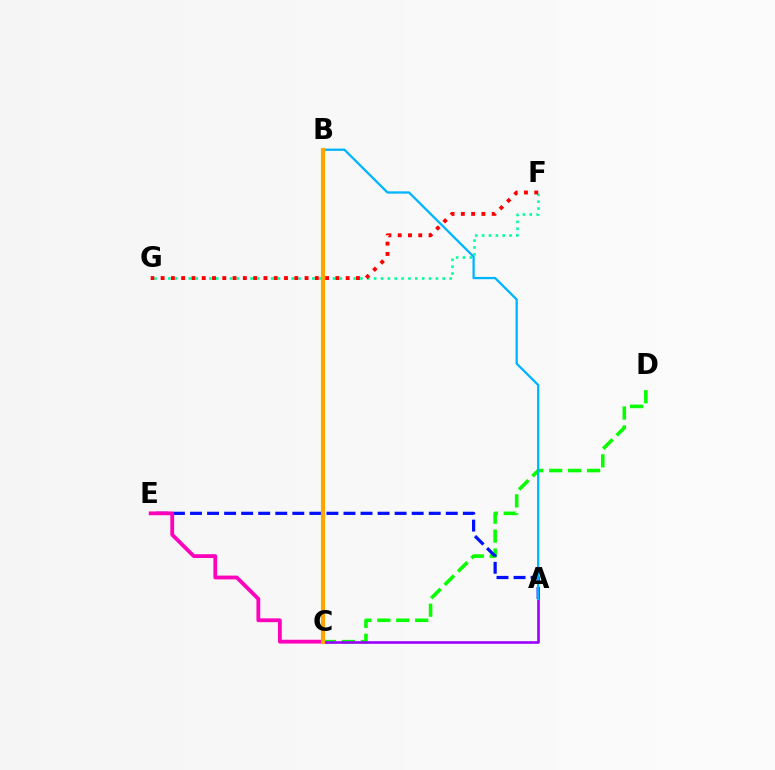{('C', 'D'): [{'color': '#08ff00', 'line_style': 'dashed', 'thickness': 2.57}], ('A', 'E'): [{'color': '#0010ff', 'line_style': 'dashed', 'thickness': 2.32}], ('A', 'C'): [{'color': '#9b00ff', 'line_style': 'solid', 'thickness': 1.89}], ('F', 'G'): [{'color': '#00ff9d', 'line_style': 'dotted', 'thickness': 1.86}, {'color': '#ff0000', 'line_style': 'dotted', 'thickness': 2.79}], ('A', 'B'): [{'color': '#00b5ff', 'line_style': 'solid', 'thickness': 1.65}], ('C', 'E'): [{'color': '#ff00bd', 'line_style': 'solid', 'thickness': 2.74}], ('B', 'C'): [{'color': '#b3ff00', 'line_style': 'solid', 'thickness': 2.95}, {'color': '#ffa500', 'line_style': 'solid', 'thickness': 2.95}]}